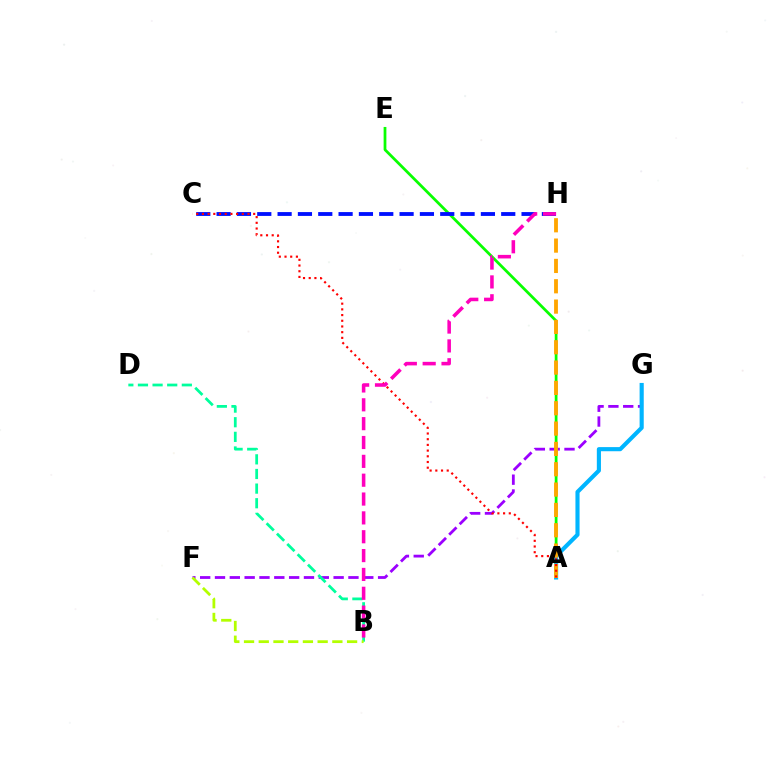{('A', 'E'): [{'color': '#08ff00', 'line_style': 'solid', 'thickness': 1.99}], ('F', 'G'): [{'color': '#9b00ff', 'line_style': 'dashed', 'thickness': 2.01}], ('A', 'G'): [{'color': '#00b5ff', 'line_style': 'solid', 'thickness': 2.97}], ('C', 'H'): [{'color': '#0010ff', 'line_style': 'dashed', 'thickness': 2.76}], ('A', 'H'): [{'color': '#ffa500', 'line_style': 'dashed', 'thickness': 2.76}], ('B', 'D'): [{'color': '#00ff9d', 'line_style': 'dashed', 'thickness': 1.99}], ('A', 'C'): [{'color': '#ff0000', 'line_style': 'dotted', 'thickness': 1.55}], ('B', 'H'): [{'color': '#ff00bd', 'line_style': 'dashed', 'thickness': 2.56}], ('B', 'F'): [{'color': '#b3ff00', 'line_style': 'dashed', 'thickness': 2.0}]}